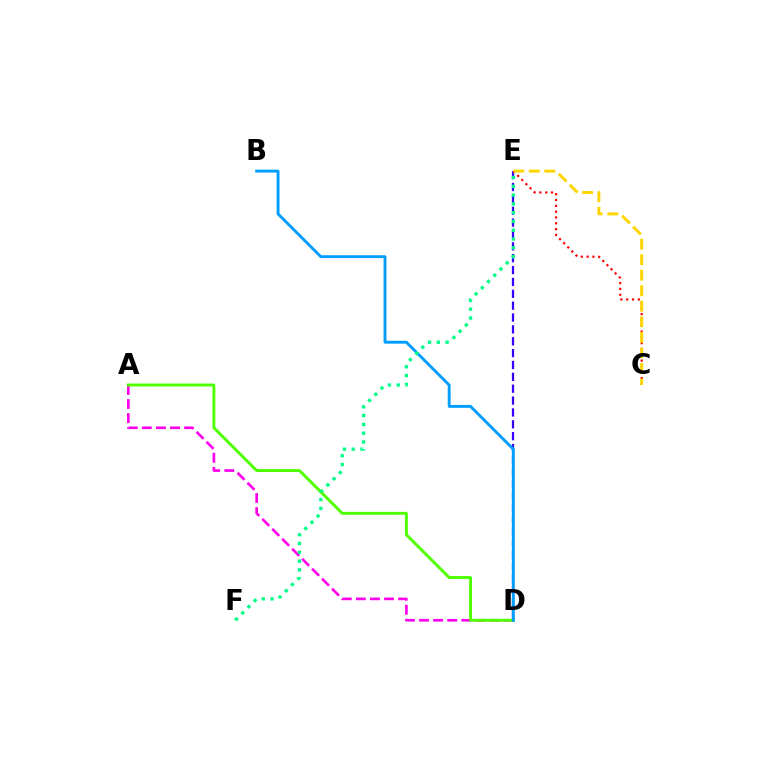{('D', 'E'): [{'color': '#3700ff', 'line_style': 'dashed', 'thickness': 1.61}], ('C', 'E'): [{'color': '#ff0000', 'line_style': 'dotted', 'thickness': 1.58}, {'color': '#ffd500', 'line_style': 'dashed', 'thickness': 2.11}], ('A', 'D'): [{'color': '#ff00ed', 'line_style': 'dashed', 'thickness': 1.91}, {'color': '#4fff00', 'line_style': 'solid', 'thickness': 2.11}], ('B', 'D'): [{'color': '#009eff', 'line_style': 'solid', 'thickness': 2.08}], ('E', 'F'): [{'color': '#00ff86', 'line_style': 'dotted', 'thickness': 2.39}]}